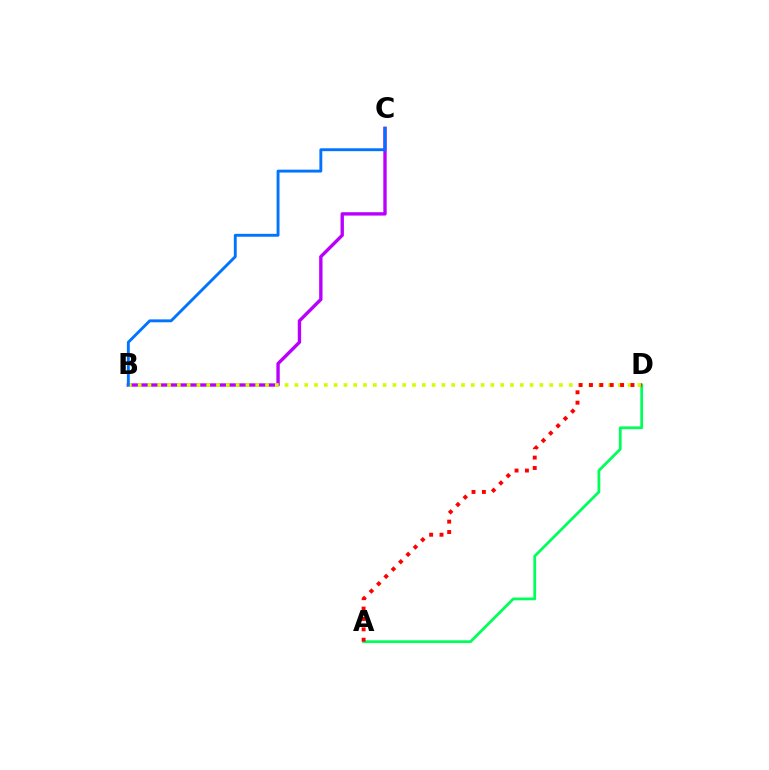{('B', 'C'): [{'color': '#b900ff', 'line_style': 'solid', 'thickness': 2.42}, {'color': '#0074ff', 'line_style': 'solid', 'thickness': 2.08}], ('A', 'D'): [{'color': '#00ff5c', 'line_style': 'solid', 'thickness': 2.0}, {'color': '#ff0000', 'line_style': 'dotted', 'thickness': 2.82}], ('B', 'D'): [{'color': '#d1ff00', 'line_style': 'dotted', 'thickness': 2.66}]}